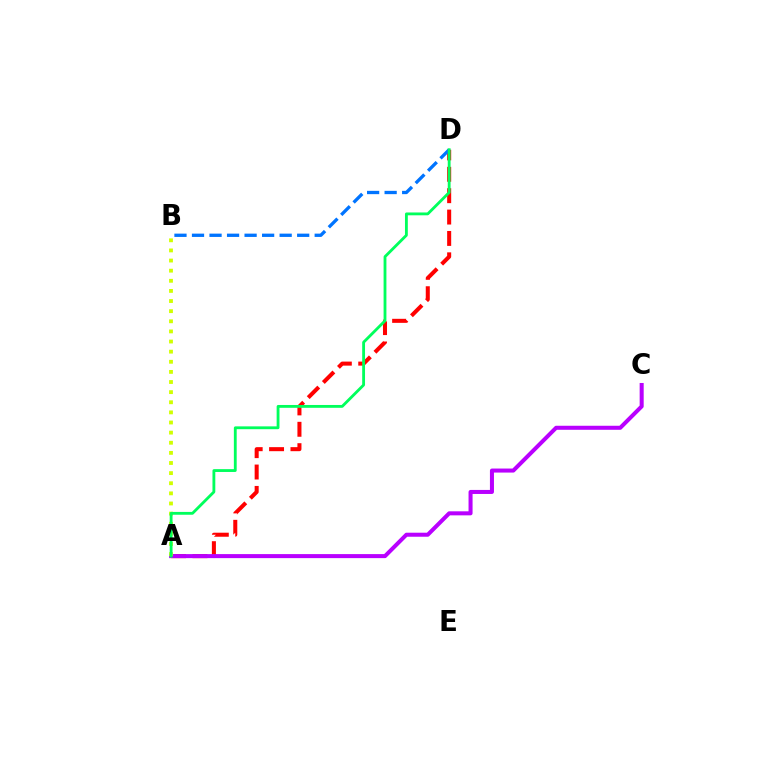{('A', 'D'): [{'color': '#ff0000', 'line_style': 'dashed', 'thickness': 2.9}, {'color': '#00ff5c', 'line_style': 'solid', 'thickness': 2.04}], ('A', 'C'): [{'color': '#b900ff', 'line_style': 'solid', 'thickness': 2.9}], ('A', 'B'): [{'color': '#d1ff00', 'line_style': 'dotted', 'thickness': 2.75}], ('B', 'D'): [{'color': '#0074ff', 'line_style': 'dashed', 'thickness': 2.38}]}